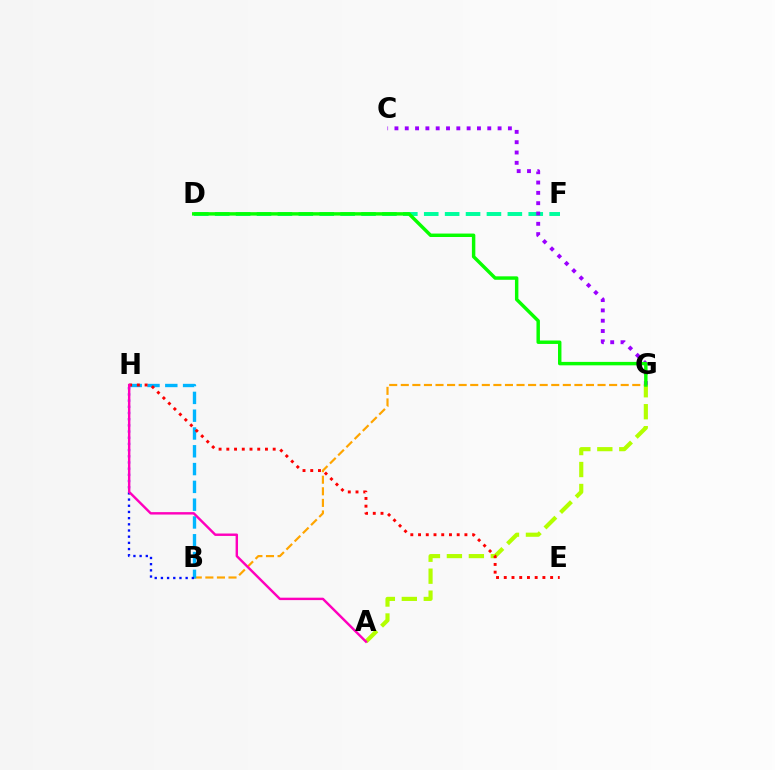{('D', 'F'): [{'color': '#00ff9d', 'line_style': 'dashed', 'thickness': 2.84}], ('B', 'G'): [{'color': '#ffa500', 'line_style': 'dashed', 'thickness': 1.57}], ('A', 'G'): [{'color': '#b3ff00', 'line_style': 'dashed', 'thickness': 2.98}], ('B', 'H'): [{'color': '#00b5ff', 'line_style': 'dashed', 'thickness': 2.42}, {'color': '#0010ff', 'line_style': 'dotted', 'thickness': 1.68}], ('E', 'H'): [{'color': '#ff0000', 'line_style': 'dotted', 'thickness': 2.1}], ('C', 'G'): [{'color': '#9b00ff', 'line_style': 'dotted', 'thickness': 2.8}], ('A', 'H'): [{'color': '#ff00bd', 'line_style': 'solid', 'thickness': 1.74}], ('D', 'G'): [{'color': '#08ff00', 'line_style': 'solid', 'thickness': 2.48}]}